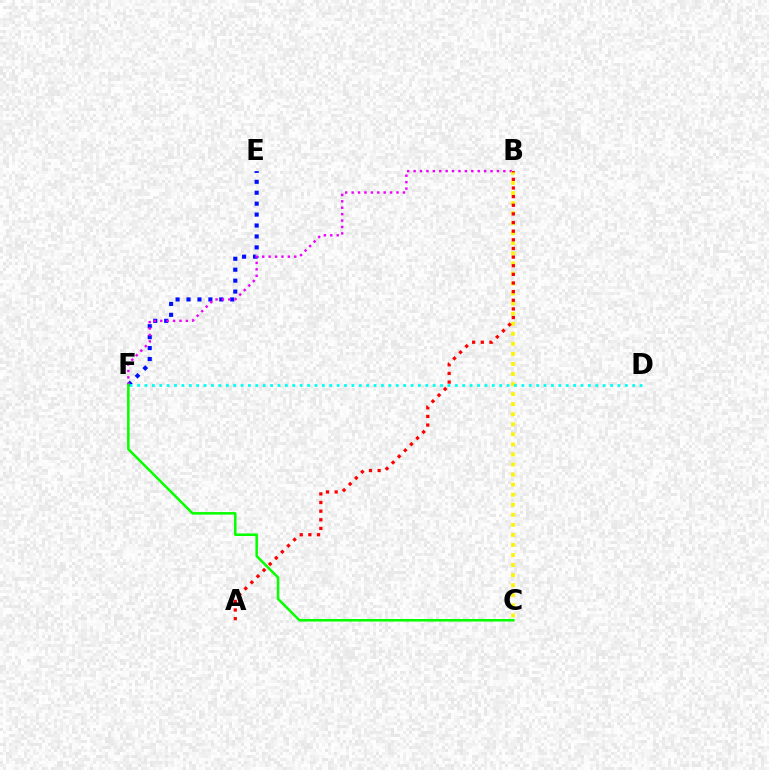{('E', 'F'): [{'color': '#0010ff', 'line_style': 'dotted', 'thickness': 2.97}], ('B', 'F'): [{'color': '#ee00ff', 'line_style': 'dotted', 'thickness': 1.74}], ('B', 'C'): [{'color': '#fcf500', 'line_style': 'dotted', 'thickness': 2.73}], ('D', 'F'): [{'color': '#00fff6', 'line_style': 'dotted', 'thickness': 2.01}], ('A', 'B'): [{'color': '#ff0000', 'line_style': 'dotted', 'thickness': 2.35}], ('C', 'F'): [{'color': '#08ff00', 'line_style': 'solid', 'thickness': 1.83}]}